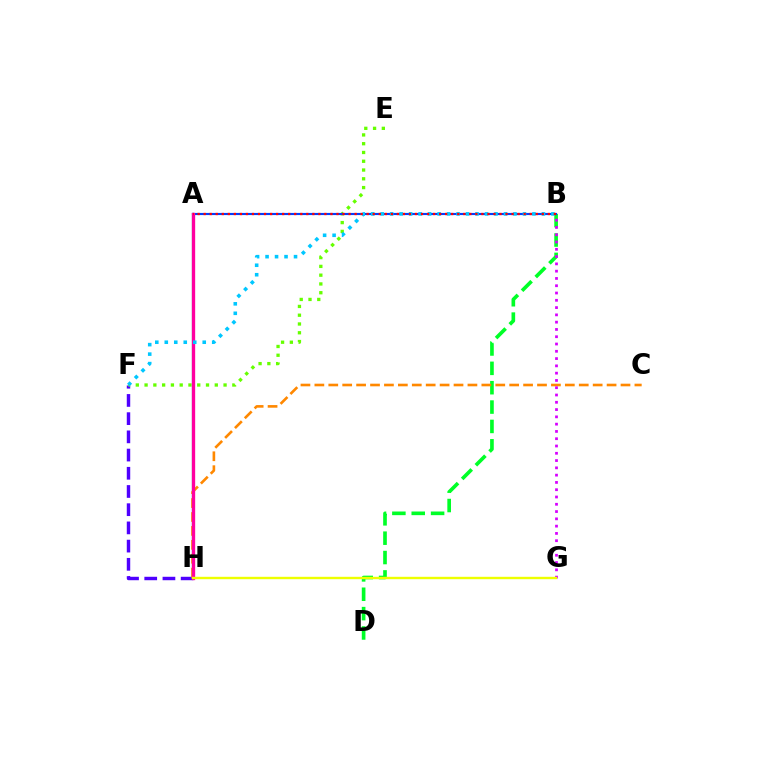{('F', 'H'): [{'color': '#4f00ff', 'line_style': 'dashed', 'thickness': 2.47}], ('E', 'F'): [{'color': '#66ff00', 'line_style': 'dotted', 'thickness': 2.38}], ('B', 'D'): [{'color': '#00ff27', 'line_style': 'dashed', 'thickness': 2.63}], ('A', 'H'): [{'color': '#00ffaf', 'line_style': 'solid', 'thickness': 1.61}, {'color': '#ff00a0', 'line_style': 'solid', 'thickness': 2.4}], ('C', 'H'): [{'color': '#ff8800', 'line_style': 'dashed', 'thickness': 1.89}], ('A', 'B'): [{'color': '#003fff', 'line_style': 'solid', 'thickness': 1.54}, {'color': '#ff0000', 'line_style': 'dotted', 'thickness': 1.64}], ('B', 'G'): [{'color': '#d600ff', 'line_style': 'dotted', 'thickness': 1.98}], ('G', 'H'): [{'color': '#eeff00', 'line_style': 'solid', 'thickness': 1.72}], ('B', 'F'): [{'color': '#00c7ff', 'line_style': 'dotted', 'thickness': 2.58}]}